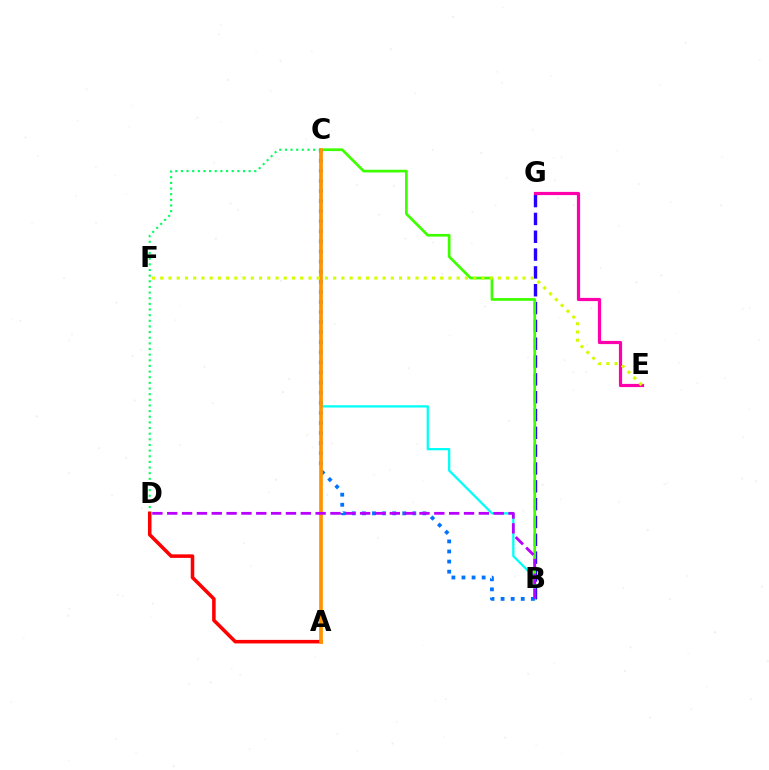{('C', 'D'): [{'color': '#00ff5c', 'line_style': 'dotted', 'thickness': 1.53}], ('A', 'D'): [{'color': '#ff0000', 'line_style': 'solid', 'thickness': 2.55}], ('B', 'G'): [{'color': '#2500ff', 'line_style': 'dashed', 'thickness': 2.42}], ('B', 'C'): [{'color': '#3dff00', 'line_style': 'solid', 'thickness': 1.94}, {'color': '#00fff6', 'line_style': 'solid', 'thickness': 1.64}, {'color': '#0074ff', 'line_style': 'dotted', 'thickness': 2.74}], ('A', 'C'): [{'color': '#ff9400', 'line_style': 'solid', 'thickness': 2.66}], ('E', 'G'): [{'color': '#ff00ac', 'line_style': 'solid', 'thickness': 2.31}], ('B', 'D'): [{'color': '#b900ff', 'line_style': 'dashed', 'thickness': 2.02}], ('E', 'F'): [{'color': '#d1ff00', 'line_style': 'dotted', 'thickness': 2.24}]}